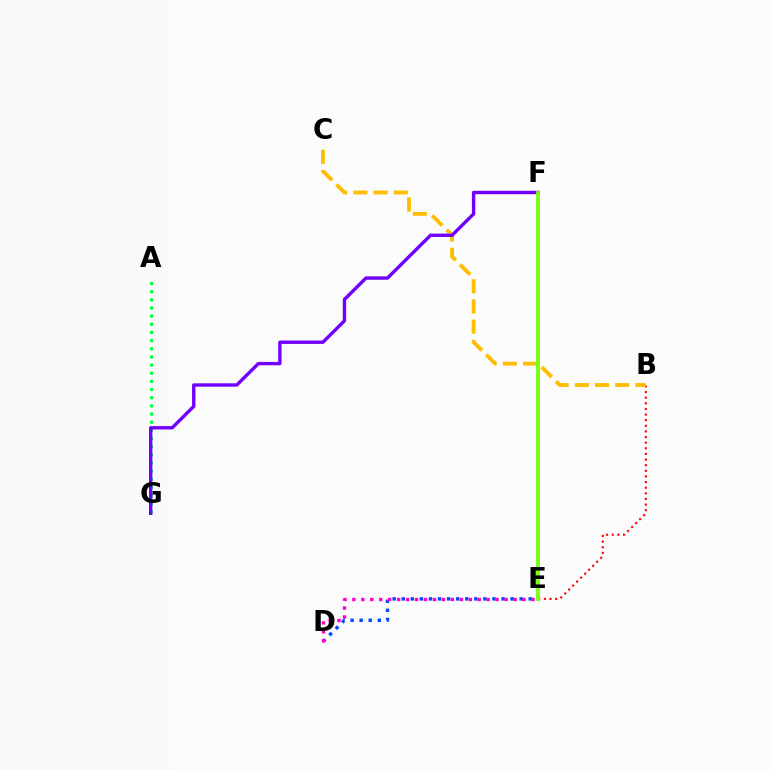{('D', 'E'): [{'color': '#004bff', 'line_style': 'dotted', 'thickness': 2.46}, {'color': '#ff00cf', 'line_style': 'dotted', 'thickness': 2.43}], ('B', 'E'): [{'color': '#ff0000', 'line_style': 'dotted', 'thickness': 1.53}], ('B', 'C'): [{'color': '#ffbd00', 'line_style': 'dashed', 'thickness': 2.74}], ('E', 'F'): [{'color': '#00fff6', 'line_style': 'solid', 'thickness': 2.61}, {'color': '#84ff00', 'line_style': 'solid', 'thickness': 2.62}], ('A', 'G'): [{'color': '#00ff39', 'line_style': 'dotted', 'thickness': 2.22}], ('F', 'G'): [{'color': '#7200ff', 'line_style': 'solid', 'thickness': 2.44}]}